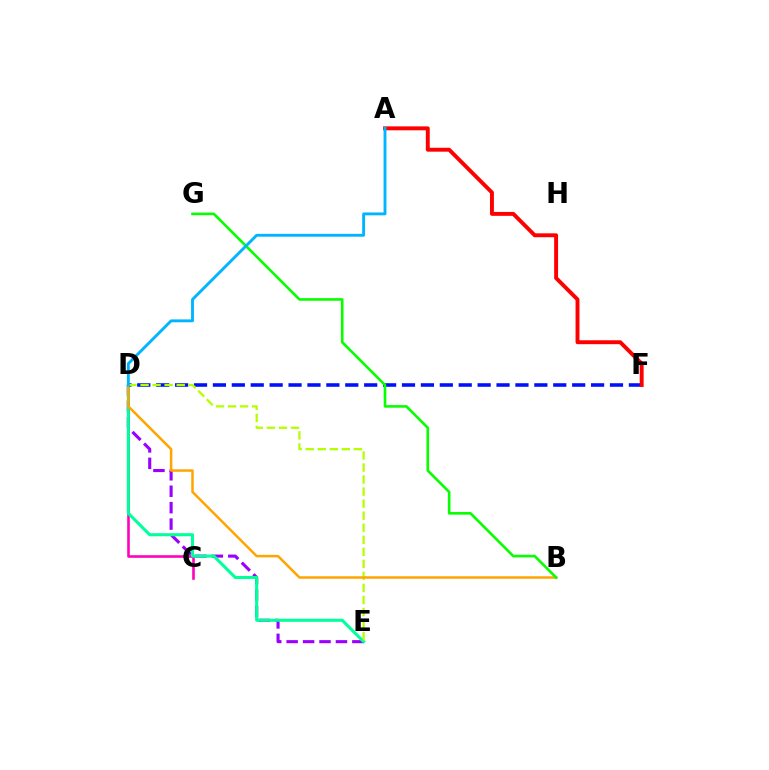{('D', 'E'): [{'color': '#9b00ff', 'line_style': 'dashed', 'thickness': 2.23}, {'color': '#00ff9d', 'line_style': 'solid', 'thickness': 2.2}, {'color': '#b3ff00', 'line_style': 'dashed', 'thickness': 1.64}], ('C', 'D'): [{'color': '#ff00bd', 'line_style': 'solid', 'thickness': 1.87}], ('D', 'F'): [{'color': '#0010ff', 'line_style': 'dashed', 'thickness': 2.57}], ('B', 'D'): [{'color': '#ffa500', 'line_style': 'solid', 'thickness': 1.8}], ('A', 'F'): [{'color': '#ff0000', 'line_style': 'solid', 'thickness': 2.82}], ('B', 'G'): [{'color': '#08ff00', 'line_style': 'solid', 'thickness': 1.89}], ('A', 'D'): [{'color': '#00b5ff', 'line_style': 'solid', 'thickness': 2.07}]}